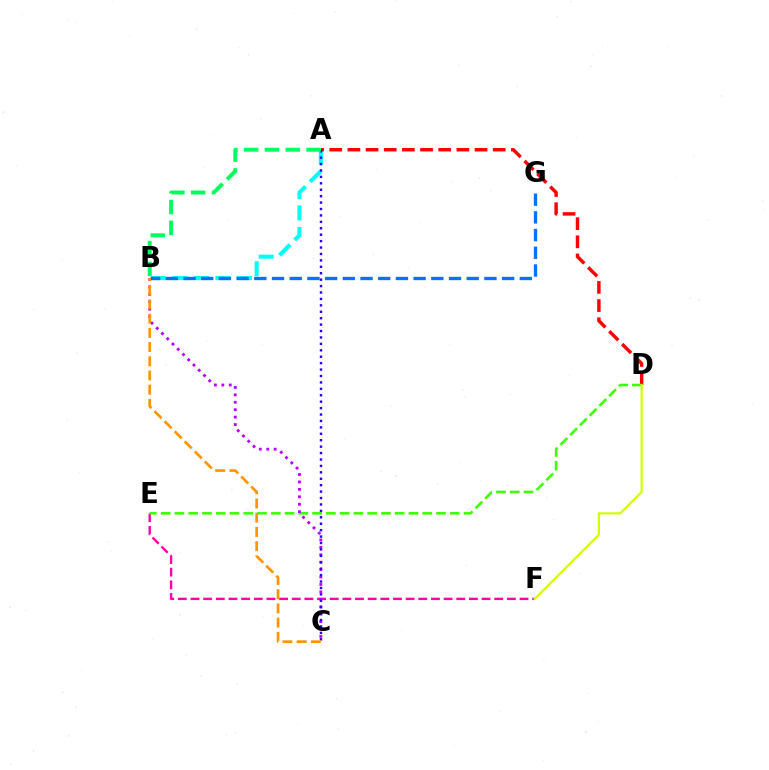{('E', 'F'): [{'color': '#ff00ac', 'line_style': 'dashed', 'thickness': 1.72}], ('A', 'B'): [{'color': '#00fff6', 'line_style': 'dashed', 'thickness': 2.92}, {'color': '#00ff5c', 'line_style': 'dashed', 'thickness': 2.83}], ('A', 'D'): [{'color': '#ff0000', 'line_style': 'dashed', 'thickness': 2.47}], ('D', 'E'): [{'color': '#3dff00', 'line_style': 'dashed', 'thickness': 1.87}], ('B', 'G'): [{'color': '#0074ff', 'line_style': 'dashed', 'thickness': 2.4}], ('D', 'F'): [{'color': '#d1ff00', 'line_style': 'solid', 'thickness': 1.57}], ('B', 'C'): [{'color': '#b900ff', 'line_style': 'dotted', 'thickness': 2.02}, {'color': '#ff9400', 'line_style': 'dashed', 'thickness': 1.93}], ('A', 'C'): [{'color': '#2500ff', 'line_style': 'dotted', 'thickness': 1.74}]}